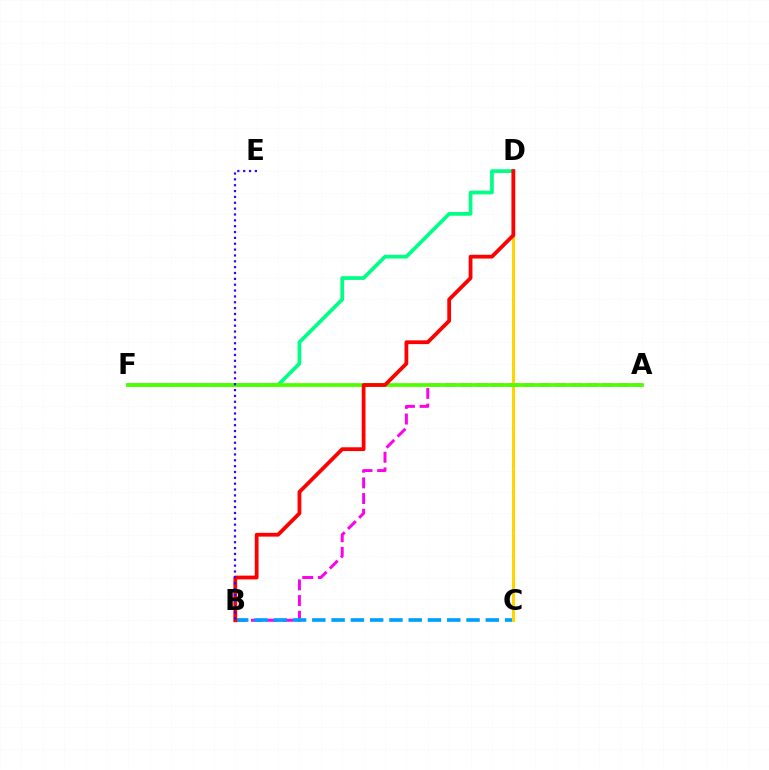{('A', 'B'): [{'color': '#ff00ed', 'line_style': 'dashed', 'thickness': 2.13}], ('B', 'C'): [{'color': '#009eff', 'line_style': 'dashed', 'thickness': 2.62}], ('C', 'D'): [{'color': '#ffd500', 'line_style': 'solid', 'thickness': 2.2}], ('D', 'F'): [{'color': '#00ff86', 'line_style': 'solid', 'thickness': 2.68}], ('A', 'F'): [{'color': '#4fff00', 'line_style': 'solid', 'thickness': 2.69}], ('B', 'D'): [{'color': '#ff0000', 'line_style': 'solid', 'thickness': 2.73}], ('B', 'E'): [{'color': '#3700ff', 'line_style': 'dotted', 'thickness': 1.59}]}